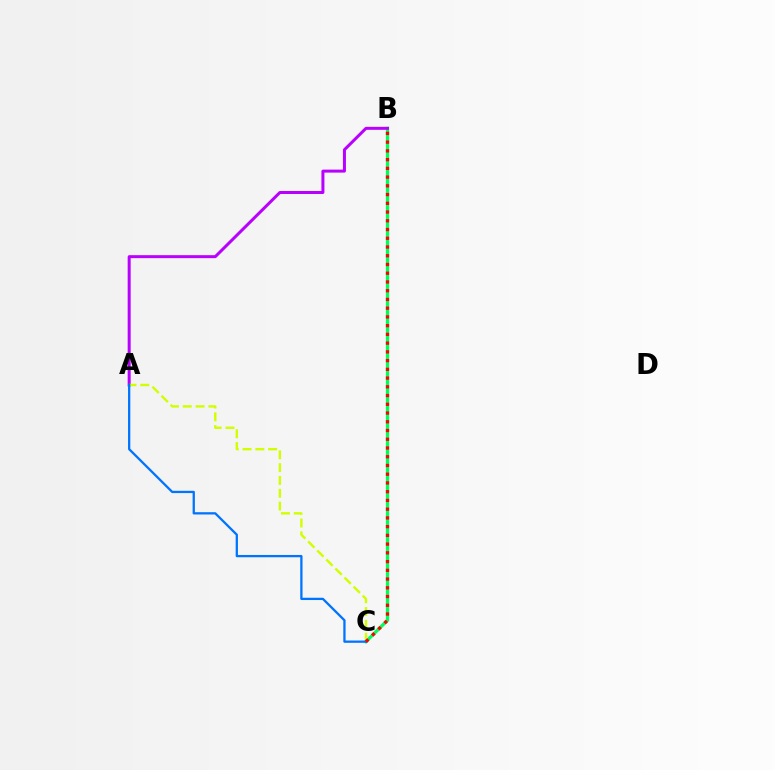{('B', 'C'): [{'color': '#00ff5c', 'line_style': 'solid', 'thickness': 2.33}, {'color': '#ff0000', 'line_style': 'dotted', 'thickness': 2.37}], ('A', 'B'): [{'color': '#b900ff', 'line_style': 'solid', 'thickness': 2.16}], ('A', 'C'): [{'color': '#d1ff00', 'line_style': 'dashed', 'thickness': 1.74}, {'color': '#0074ff', 'line_style': 'solid', 'thickness': 1.64}]}